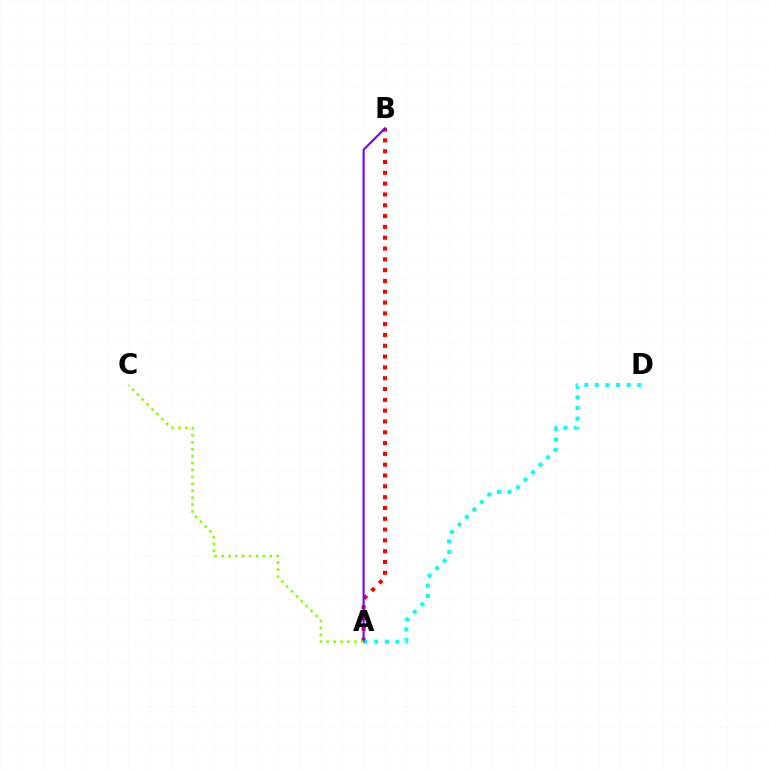{('A', 'B'): [{'color': '#ff0000', 'line_style': 'dotted', 'thickness': 2.94}, {'color': '#7200ff', 'line_style': 'solid', 'thickness': 1.52}], ('A', 'D'): [{'color': '#00fff6', 'line_style': 'dotted', 'thickness': 2.88}], ('A', 'C'): [{'color': '#84ff00', 'line_style': 'dotted', 'thickness': 1.88}]}